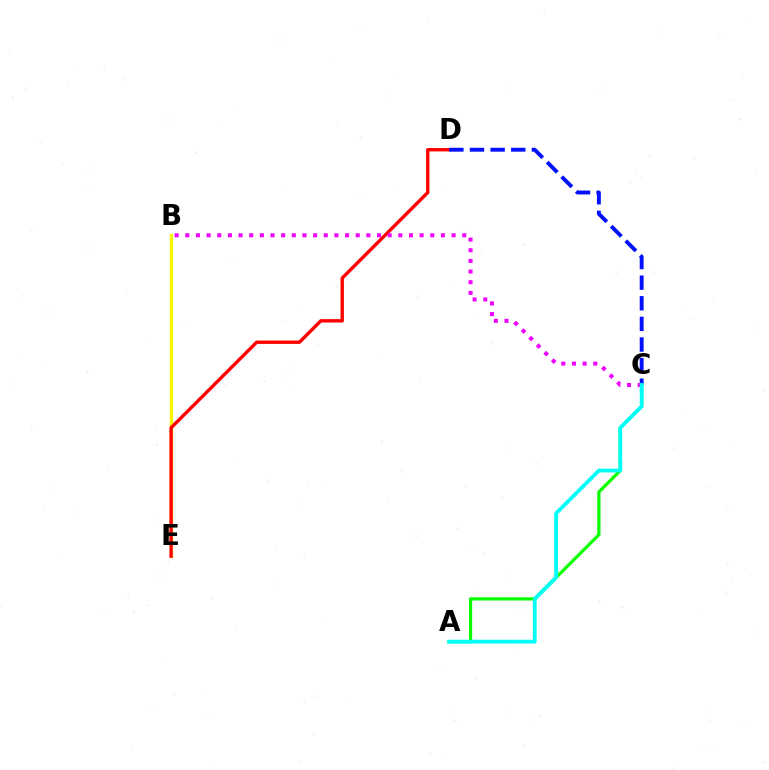{('B', 'E'): [{'color': '#fcf500', 'line_style': 'solid', 'thickness': 2.36}], ('A', 'C'): [{'color': '#08ff00', 'line_style': 'solid', 'thickness': 2.32}, {'color': '#00fff6', 'line_style': 'solid', 'thickness': 2.75}], ('D', 'E'): [{'color': '#ff0000', 'line_style': 'solid', 'thickness': 2.43}], ('C', 'D'): [{'color': '#0010ff', 'line_style': 'dashed', 'thickness': 2.8}], ('B', 'C'): [{'color': '#ee00ff', 'line_style': 'dotted', 'thickness': 2.89}]}